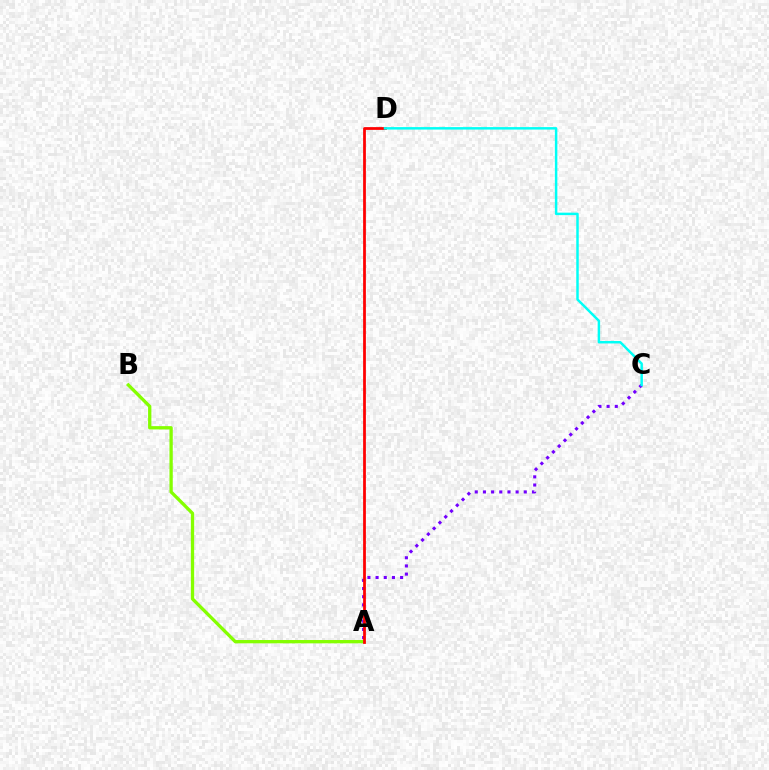{('A', 'C'): [{'color': '#7200ff', 'line_style': 'dotted', 'thickness': 2.22}], ('A', 'B'): [{'color': '#84ff00', 'line_style': 'solid', 'thickness': 2.37}], ('A', 'D'): [{'color': '#ff0000', 'line_style': 'solid', 'thickness': 1.99}], ('C', 'D'): [{'color': '#00fff6', 'line_style': 'solid', 'thickness': 1.78}]}